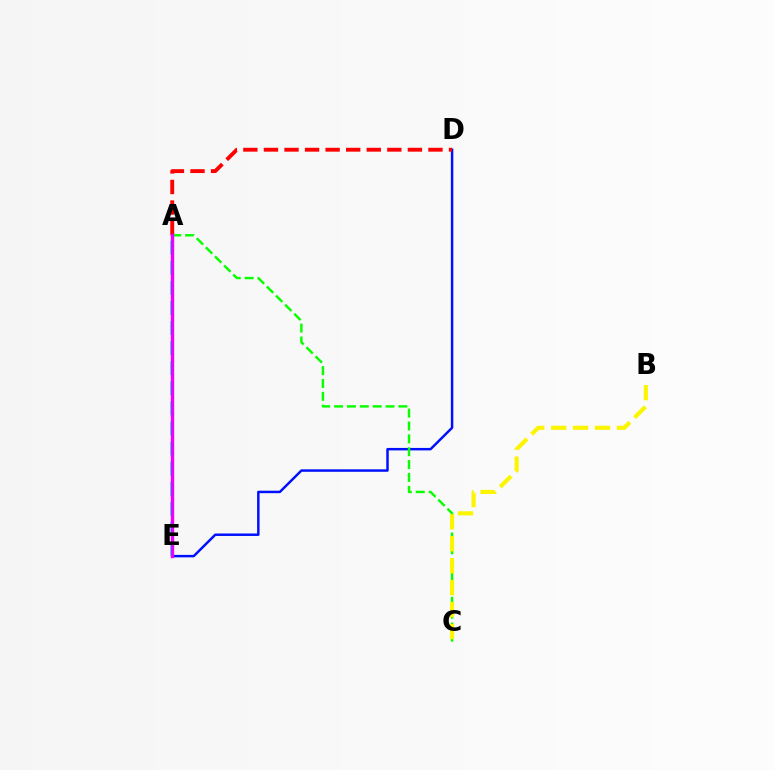{('D', 'E'): [{'color': '#0010ff', 'line_style': 'solid', 'thickness': 1.78}], ('A', 'D'): [{'color': '#ff0000', 'line_style': 'dashed', 'thickness': 2.79}], ('A', 'C'): [{'color': '#08ff00', 'line_style': 'dashed', 'thickness': 1.75}], ('B', 'C'): [{'color': '#fcf500', 'line_style': 'dashed', 'thickness': 2.98}], ('A', 'E'): [{'color': '#00fff6', 'line_style': 'dashed', 'thickness': 2.73}, {'color': '#ee00ff', 'line_style': 'solid', 'thickness': 2.43}]}